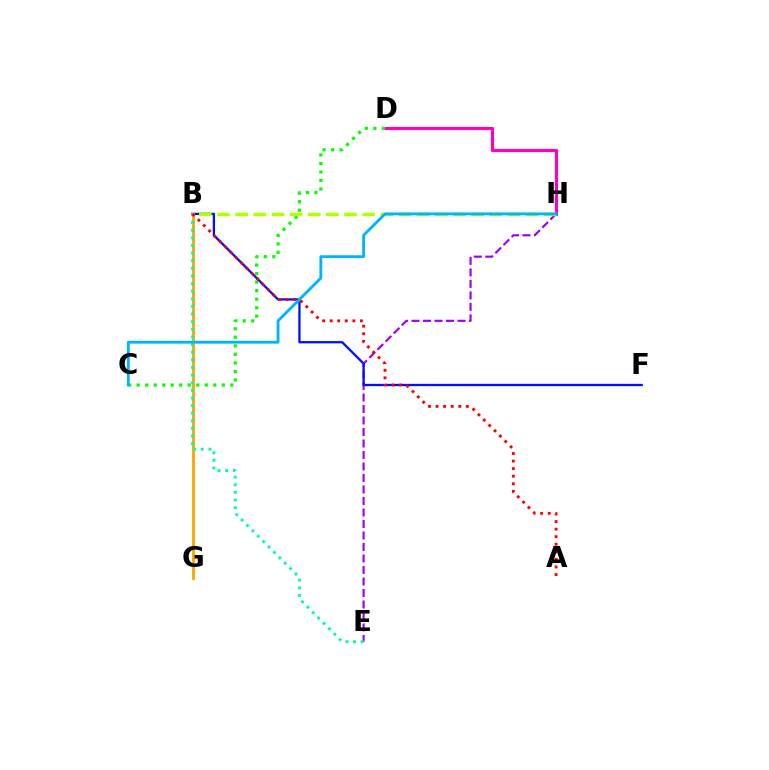{('E', 'H'): [{'color': '#9b00ff', 'line_style': 'dashed', 'thickness': 1.56}], ('B', 'F'): [{'color': '#0010ff', 'line_style': 'solid', 'thickness': 1.65}], ('D', 'H'): [{'color': '#ff00bd', 'line_style': 'solid', 'thickness': 2.25}], ('C', 'D'): [{'color': '#08ff00', 'line_style': 'dotted', 'thickness': 2.31}], ('B', 'H'): [{'color': '#b3ff00', 'line_style': 'dashed', 'thickness': 2.47}], ('B', 'G'): [{'color': '#ffa500', 'line_style': 'solid', 'thickness': 2.08}], ('B', 'E'): [{'color': '#00ff9d', 'line_style': 'dotted', 'thickness': 2.07}], ('A', 'B'): [{'color': '#ff0000', 'line_style': 'dotted', 'thickness': 2.06}], ('C', 'H'): [{'color': '#00b5ff', 'line_style': 'solid', 'thickness': 2.05}]}